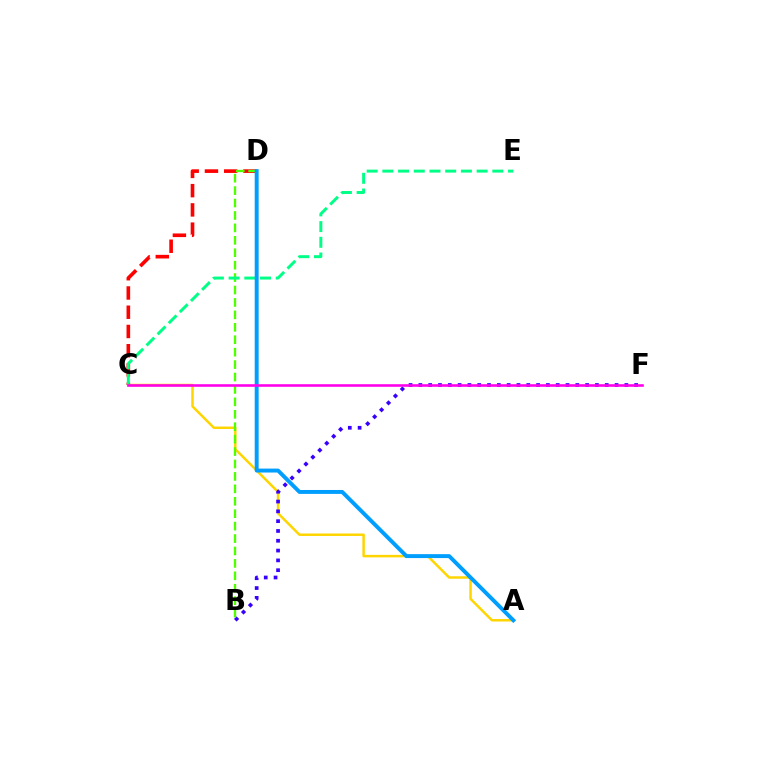{('A', 'C'): [{'color': '#ffd500', 'line_style': 'solid', 'thickness': 1.78}], ('B', 'F'): [{'color': '#3700ff', 'line_style': 'dotted', 'thickness': 2.67}], ('C', 'D'): [{'color': '#ff0000', 'line_style': 'dashed', 'thickness': 2.61}], ('B', 'D'): [{'color': '#4fff00', 'line_style': 'dashed', 'thickness': 1.69}], ('C', 'E'): [{'color': '#00ff86', 'line_style': 'dashed', 'thickness': 2.13}], ('A', 'D'): [{'color': '#009eff', 'line_style': 'solid', 'thickness': 2.83}], ('C', 'F'): [{'color': '#ff00ed', 'line_style': 'solid', 'thickness': 1.87}]}